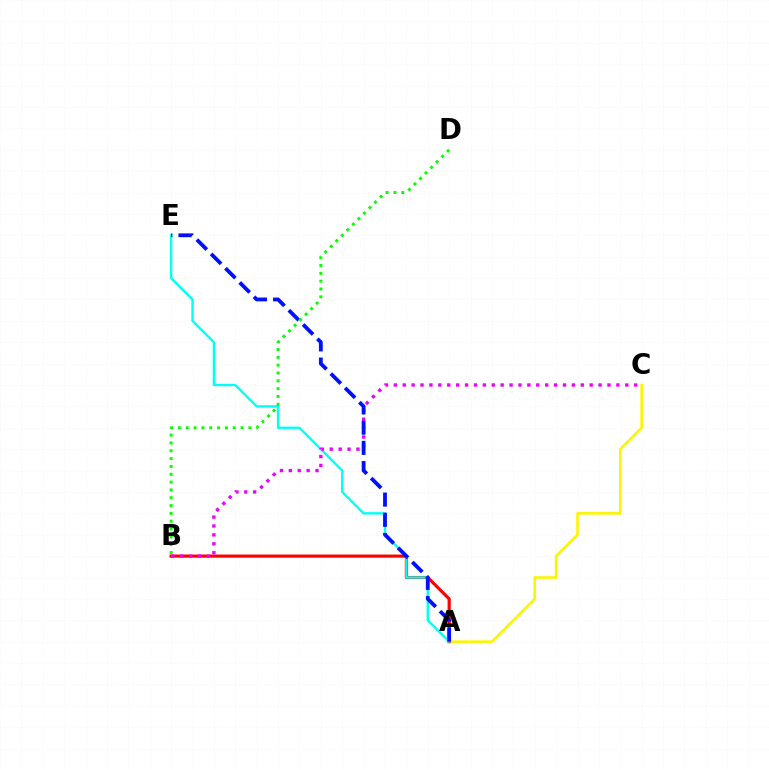{('A', 'C'): [{'color': '#fcf500', 'line_style': 'solid', 'thickness': 1.86}], ('A', 'B'): [{'color': '#ff0000', 'line_style': 'solid', 'thickness': 2.27}], ('A', 'E'): [{'color': '#00fff6', 'line_style': 'solid', 'thickness': 1.71}, {'color': '#0010ff', 'line_style': 'dashed', 'thickness': 2.74}], ('B', 'C'): [{'color': '#ee00ff', 'line_style': 'dotted', 'thickness': 2.42}], ('B', 'D'): [{'color': '#08ff00', 'line_style': 'dotted', 'thickness': 2.13}]}